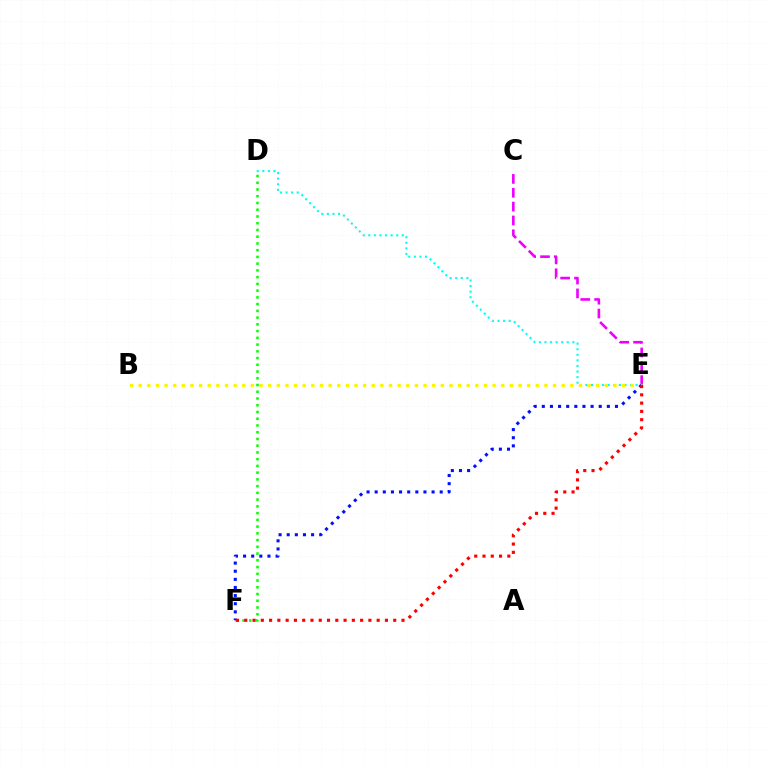{('D', 'E'): [{'color': '#00fff6', 'line_style': 'dotted', 'thickness': 1.52}], ('D', 'F'): [{'color': '#08ff00', 'line_style': 'dotted', 'thickness': 1.83}], ('C', 'E'): [{'color': '#ee00ff', 'line_style': 'dashed', 'thickness': 1.88}], ('B', 'E'): [{'color': '#fcf500', 'line_style': 'dotted', 'thickness': 2.35}], ('E', 'F'): [{'color': '#0010ff', 'line_style': 'dotted', 'thickness': 2.21}, {'color': '#ff0000', 'line_style': 'dotted', 'thickness': 2.25}]}